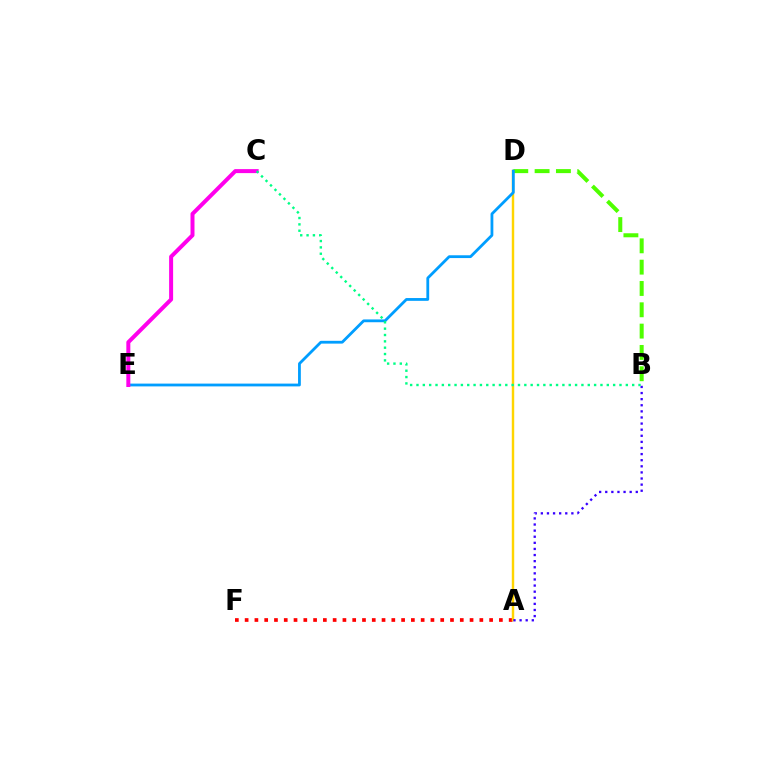{('A', 'F'): [{'color': '#ff0000', 'line_style': 'dotted', 'thickness': 2.66}], ('A', 'D'): [{'color': '#ffd500', 'line_style': 'solid', 'thickness': 1.75}], ('B', 'D'): [{'color': '#4fff00', 'line_style': 'dashed', 'thickness': 2.9}], ('D', 'E'): [{'color': '#009eff', 'line_style': 'solid', 'thickness': 2.01}], ('A', 'B'): [{'color': '#3700ff', 'line_style': 'dotted', 'thickness': 1.66}], ('C', 'E'): [{'color': '#ff00ed', 'line_style': 'solid', 'thickness': 2.87}], ('B', 'C'): [{'color': '#00ff86', 'line_style': 'dotted', 'thickness': 1.72}]}